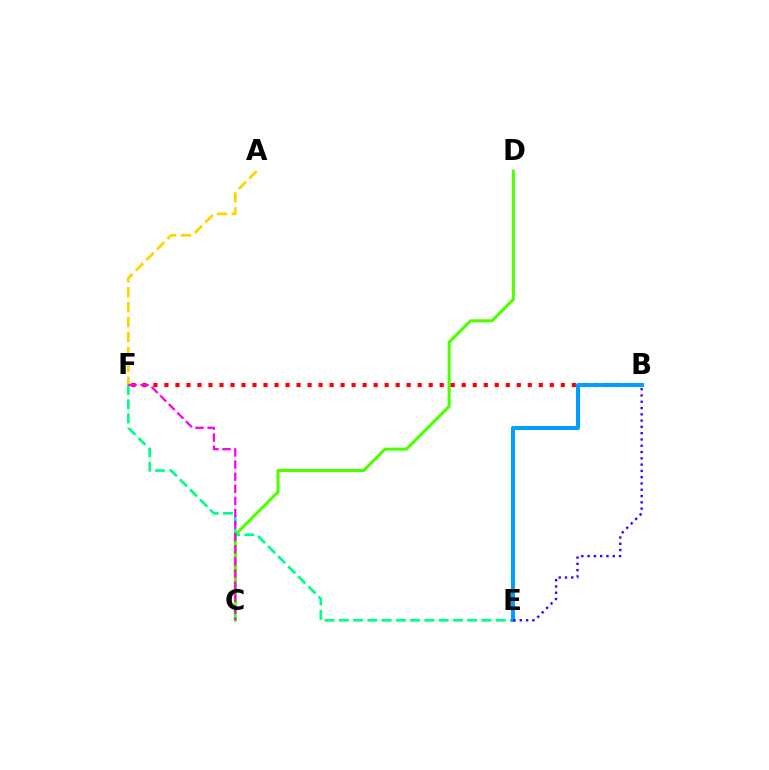{('C', 'D'): [{'color': '#4fff00', 'line_style': 'solid', 'thickness': 2.22}], ('A', 'F'): [{'color': '#ffd500', 'line_style': 'dashed', 'thickness': 2.03}], ('B', 'F'): [{'color': '#ff0000', 'line_style': 'dotted', 'thickness': 2.99}], ('E', 'F'): [{'color': '#00ff86', 'line_style': 'dashed', 'thickness': 1.94}], ('C', 'F'): [{'color': '#ff00ed', 'line_style': 'dashed', 'thickness': 1.64}], ('B', 'E'): [{'color': '#009eff', 'line_style': 'solid', 'thickness': 2.88}, {'color': '#3700ff', 'line_style': 'dotted', 'thickness': 1.71}]}